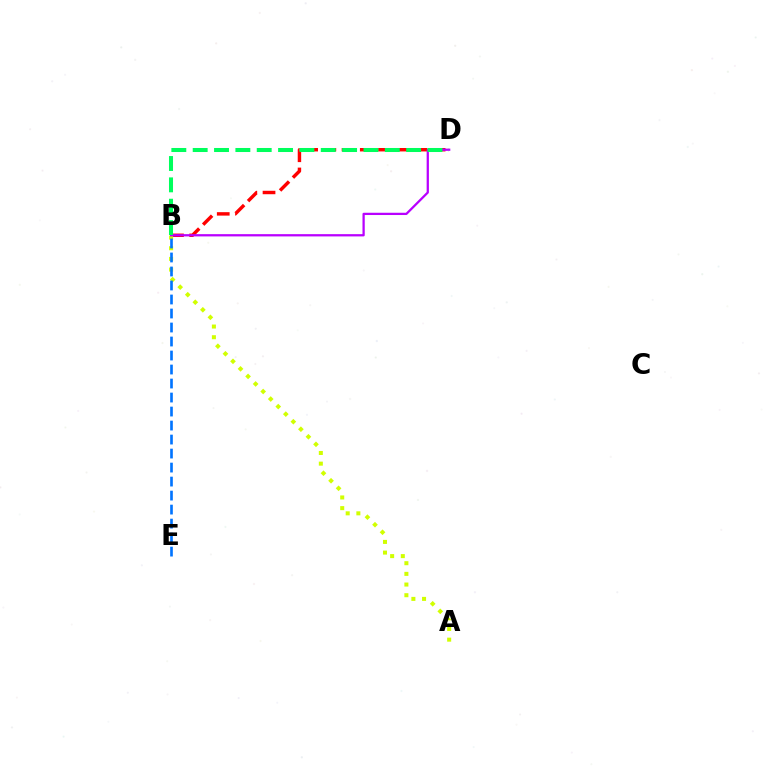{('B', 'D'): [{'color': '#ff0000', 'line_style': 'dashed', 'thickness': 2.47}, {'color': '#b900ff', 'line_style': 'solid', 'thickness': 1.63}, {'color': '#00ff5c', 'line_style': 'dashed', 'thickness': 2.9}], ('A', 'B'): [{'color': '#d1ff00', 'line_style': 'dotted', 'thickness': 2.9}], ('B', 'E'): [{'color': '#0074ff', 'line_style': 'dashed', 'thickness': 1.9}]}